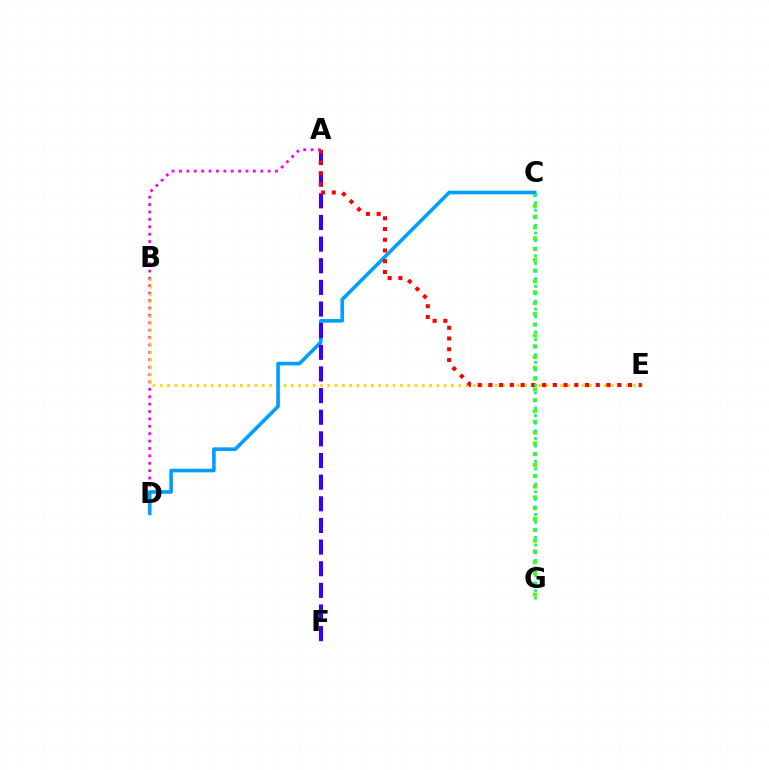{('C', 'G'): [{'color': '#4fff00', 'line_style': 'dotted', 'thickness': 2.93}, {'color': '#00ff86', 'line_style': 'dotted', 'thickness': 2.07}], ('A', 'D'): [{'color': '#ff00ed', 'line_style': 'dotted', 'thickness': 2.01}], ('B', 'E'): [{'color': '#ffd500', 'line_style': 'dotted', 'thickness': 1.98}], ('C', 'D'): [{'color': '#009eff', 'line_style': 'solid', 'thickness': 2.6}], ('A', 'F'): [{'color': '#3700ff', 'line_style': 'dashed', 'thickness': 2.94}], ('A', 'E'): [{'color': '#ff0000', 'line_style': 'dotted', 'thickness': 2.92}]}